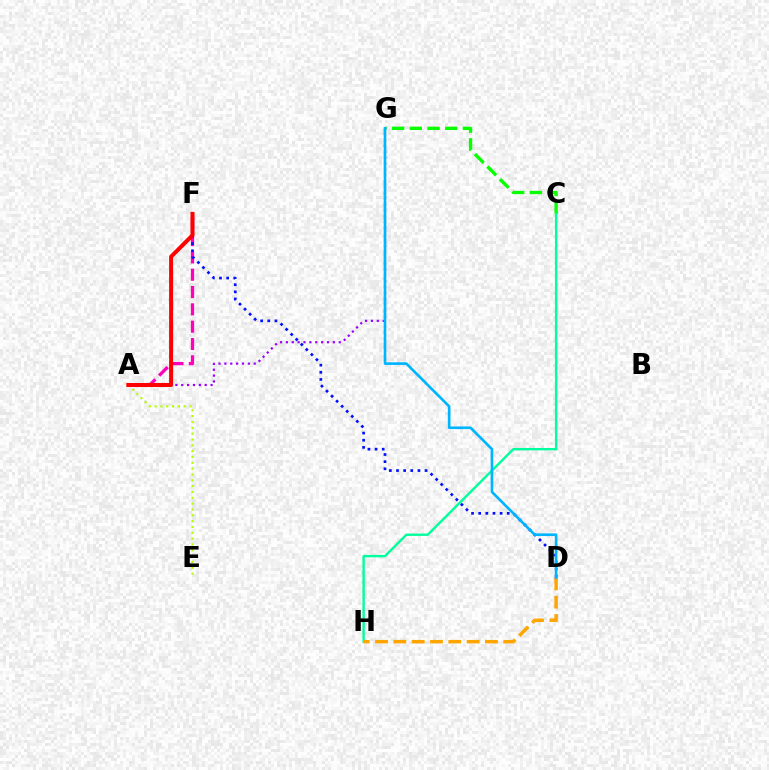{('C', 'G'): [{'color': '#08ff00', 'line_style': 'dashed', 'thickness': 2.4}], ('A', 'E'): [{'color': '#b3ff00', 'line_style': 'dotted', 'thickness': 1.58}], ('C', 'H'): [{'color': '#00ff9d', 'line_style': 'solid', 'thickness': 1.72}], ('A', 'G'): [{'color': '#9b00ff', 'line_style': 'dotted', 'thickness': 1.59}], ('A', 'F'): [{'color': '#ff00bd', 'line_style': 'dashed', 'thickness': 2.35}, {'color': '#ff0000', 'line_style': 'solid', 'thickness': 2.9}], ('D', 'H'): [{'color': '#ffa500', 'line_style': 'dashed', 'thickness': 2.49}], ('D', 'F'): [{'color': '#0010ff', 'line_style': 'dotted', 'thickness': 1.94}], ('D', 'G'): [{'color': '#00b5ff', 'line_style': 'solid', 'thickness': 1.9}]}